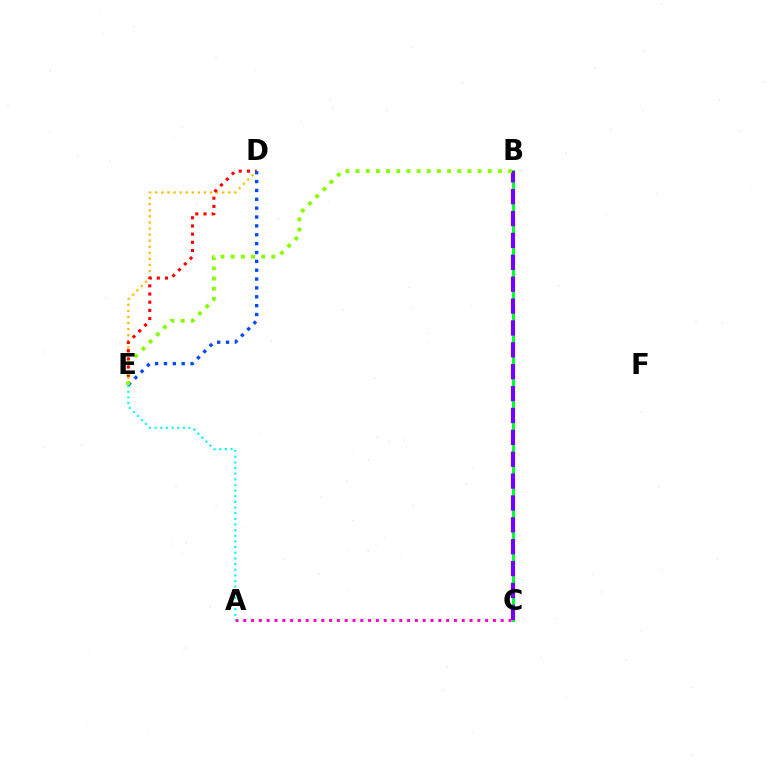{('A', 'C'): [{'color': '#ff00cf', 'line_style': 'dotted', 'thickness': 2.12}], ('D', 'E'): [{'color': '#ffbd00', 'line_style': 'dotted', 'thickness': 1.65}, {'color': '#ff0000', 'line_style': 'dotted', 'thickness': 2.23}, {'color': '#004bff', 'line_style': 'dotted', 'thickness': 2.41}], ('A', 'E'): [{'color': '#00fff6', 'line_style': 'dotted', 'thickness': 1.53}], ('B', 'C'): [{'color': '#00ff39', 'line_style': 'solid', 'thickness': 2.15}, {'color': '#7200ff', 'line_style': 'dashed', 'thickness': 2.97}], ('B', 'E'): [{'color': '#84ff00', 'line_style': 'dotted', 'thickness': 2.76}]}